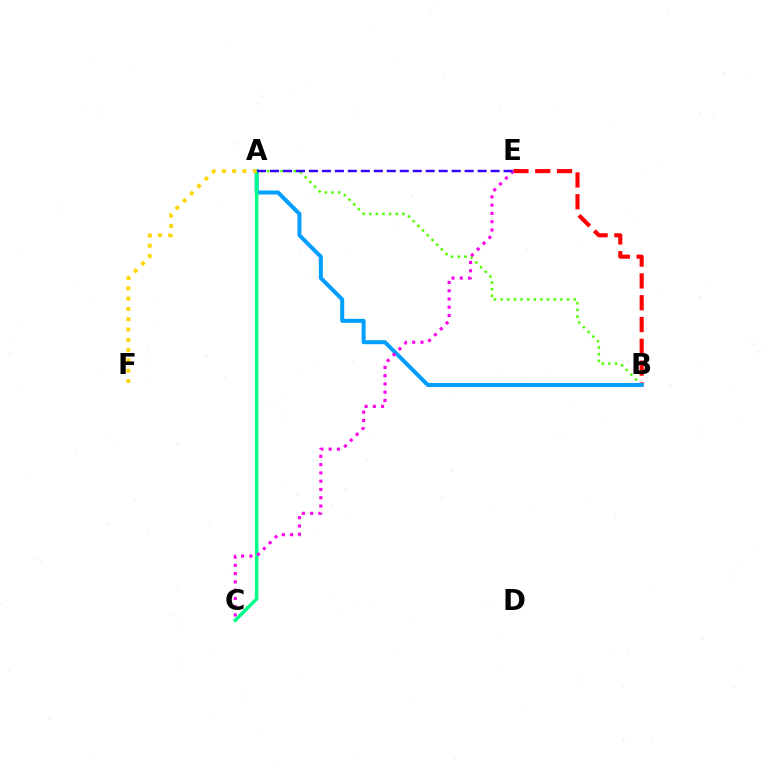{('B', 'E'): [{'color': '#ff0000', 'line_style': 'dashed', 'thickness': 2.96}], ('A', 'B'): [{'color': '#4fff00', 'line_style': 'dotted', 'thickness': 1.81}, {'color': '#009eff', 'line_style': 'solid', 'thickness': 2.87}], ('A', 'C'): [{'color': '#00ff86', 'line_style': 'solid', 'thickness': 2.51}], ('A', 'F'): [{'color': '#ffd500', 'line_style': 'dotted', 'thickness': 2.8}], ('C', 'E'): [{'color': '#ff00ed', 'line_style': 'dotted', 'thickness': 2.25}], ('A', 'E'): [{'color': '#3700ff', 'line_style': 'dashed', 'thickness': 1.76}]}